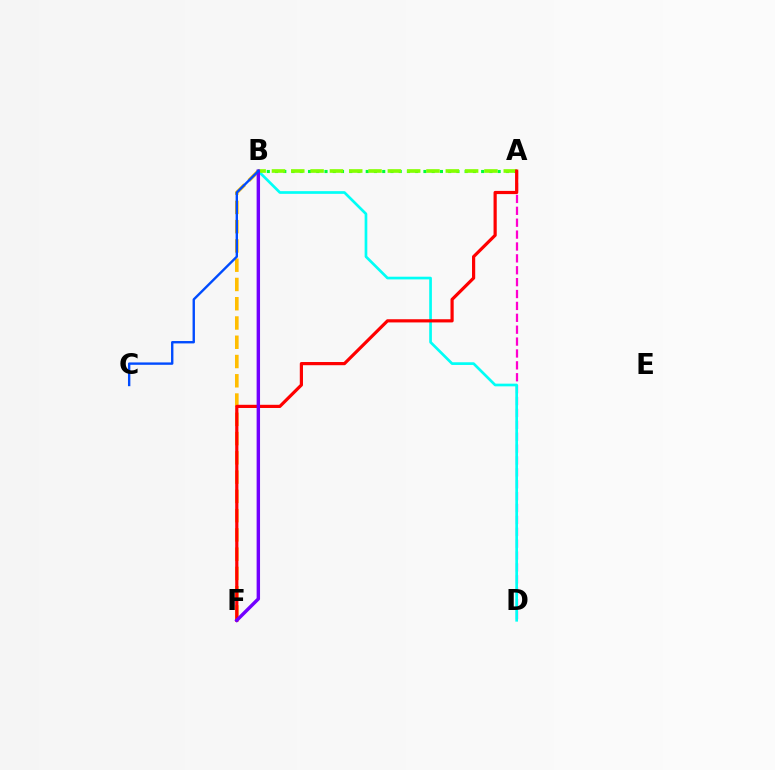{('A', 'D'): [{'color': '#ff00cf', 'line_style': 'dashed', 'thickness': 1.61}], ('A', 'B'): [{'color': '#00ff39', 'line_style': 'dotted', 'thickness': 2.24}, {'color': '#84ff00', 'line_style': 'dashed', 'thickness': 2.62}], ('B', 'D'): [{'color': '#00fff6', 'line_style': 'solid', 'thickness': 1.94}], ('B', 'F'): [{'color': '#ffbd00', 'line_style': 'dashed', 'thickness': 2.62}, {'color': '#7200ff', 'line_style': 'solid', 'thickness': 2.46}], ('A', 'F'): [{'color': '#ff0000', 'line_style': 'solid', 'thickness': 2.3}], ('B', 'C'): [{'color': '#004bff', 'line_style': 'solid', 'thickness': 1.72}]}